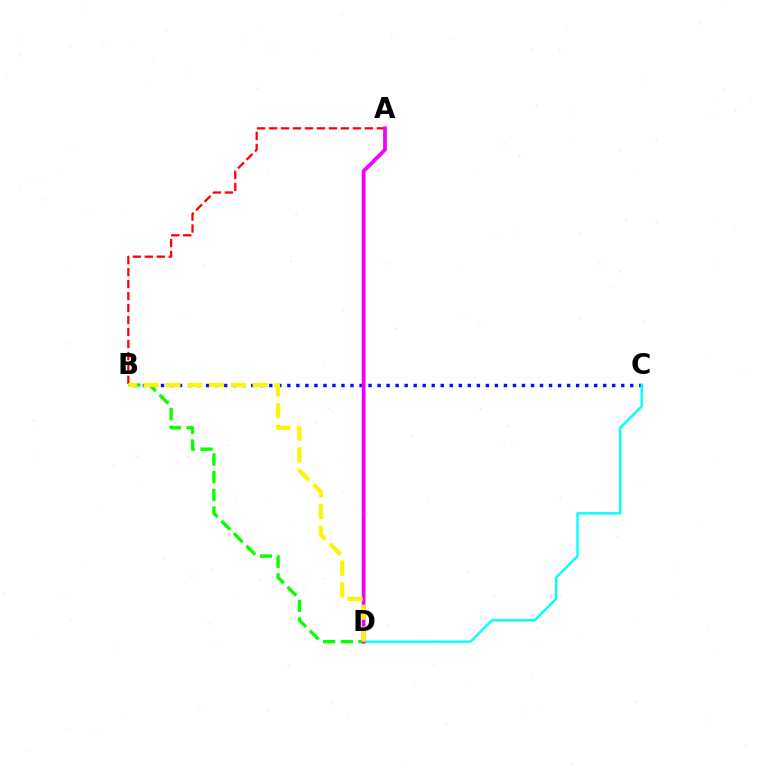{('B', 'C'): [{'color': '#0010ff', 'line_style': 'dotted', 'thickness': 2.45}], ('A', 'B'): [{'color': '#ff0000', 'line_style': 'dashed', 'thickness': 1.63}], ('B', 'D'): [{'color': '#08ff00', 'line_style': 'dashed', 'thickness': 2.4}, {'color': '#fcf500', 'line_style': 'dashed', 'thickness': 2.97}], ('C', 'D'): [{'color': '#00fff6', 'line_style': 'solid', 'thickness': 1.69}], ('A', 'D'): [{'color': '#ee00ff', 'line_style': 'solid', 'thickness': 2.7}]}